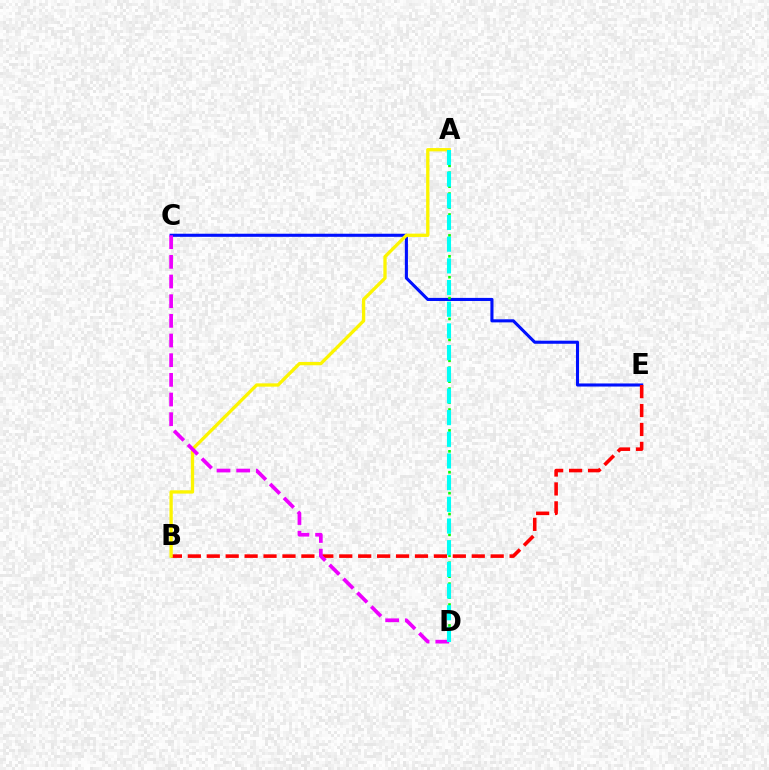{('C', 'E'): [{'color': '#0010ff', 'line_style': 'solid', 'thickness': 2.22}], ('B', 'E'): [{'color': '#ff0000', 'line_style': 'dashed', 'thickness': 2.57}], ('A', 'D'): [{'color': '#08ff00', 'line_style': 'dotted', 'thickness': 1.89}, {'color': '#00fff6', 'line_style': 'dashed', 'thickness': 2.95}], ('A', 'B'): [{'color': '#fcf500', 'line_style': 'solid', 'thickness': 2.38}], ('C', 'D'): [{'color': '#ee00ff', 'line_style': 'dashed', 'thickness': 2.67}]}